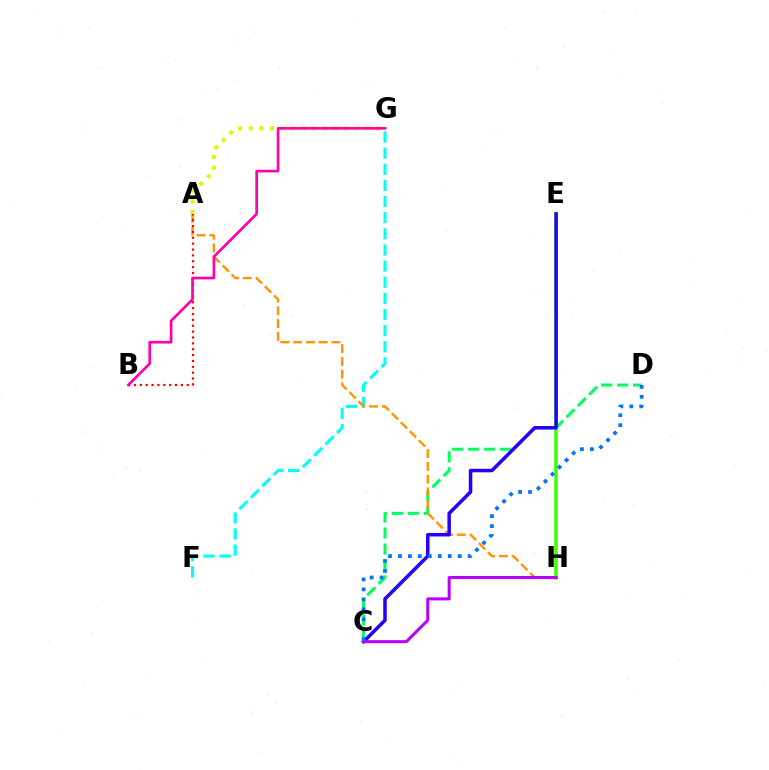{('E', 'H'): [{'color': '#3dff00', 'line_style': 'solid', 'thickness': 2.52}], ('F', 'G'): [{'color': '#00fff6', 'line_style': 'dashed', 'thickness': 2.19}], ('C', 'D'): [{'color': '#00ff5c', 'line_style': 'dashed', 'thickness': 2.17}, {'color': '#0074ff', 'line_style': 'dotted', 'thickness': 2.7}], ('A', 'H'): [{'color': '#ff9400', 'line_style': 'dashed', 'thickness': 1.73}], ('C', 'E'): [{'color': '#2500ff', 'line_style': 'solid', 'thickness': 2.52}], ('C', 'H'): [{'color': '#b900ff', 'line_style': 'solid', 'thickness': 2.18}], ('A', 'B'): [{'color': '#ff0000', 'line_style': 'dotted', 'thickness': 1.59}], ('A', 'G'): [{'color': '#d1ff00', 'line_style': 'dotted', 'thickness': 2.88}], ('B', 'G'): [{'color': '#ff00ac', 'line_style': 'solid', 'thickness': 1.92}]}